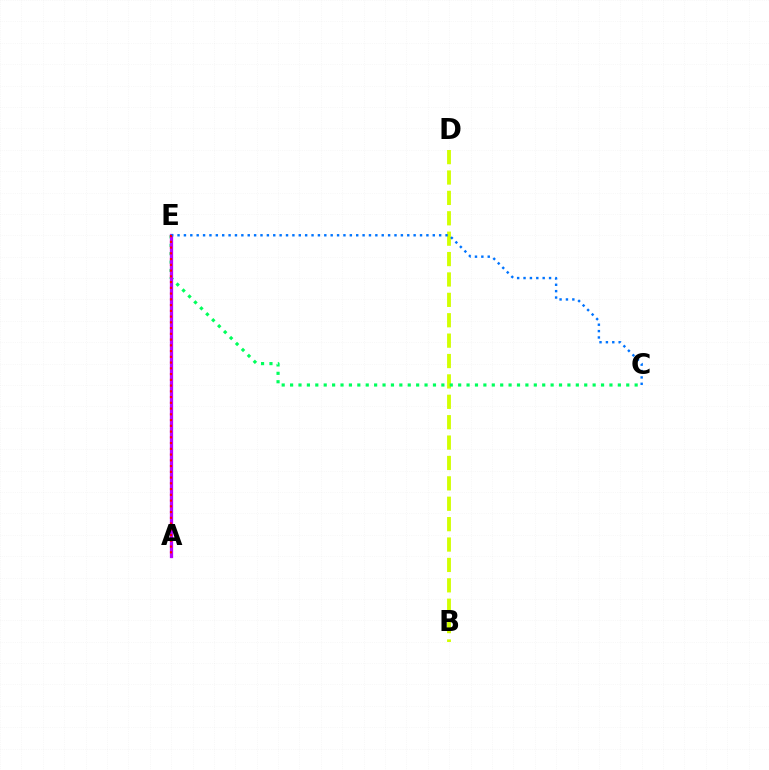{('B', 'D'): [{'color': '#d1ff00', 'line_style': 'dashed', 'thickness': 2.77}], ('C', 'E'): [{'color': '#00ff5c', 'line_style': 'dotted', 'thickness': 2.28}, {'color': '#0074ff', 'line_style': 'dotted', 'thickness': 1.73}], ('A', 'E'): [{'color': '#b900ff', 'line_style': 'solid', 'thickness': 2.35}, {'color': '#ff0000', 'line_style': 'dotted', 'thickness': 1.56}]}